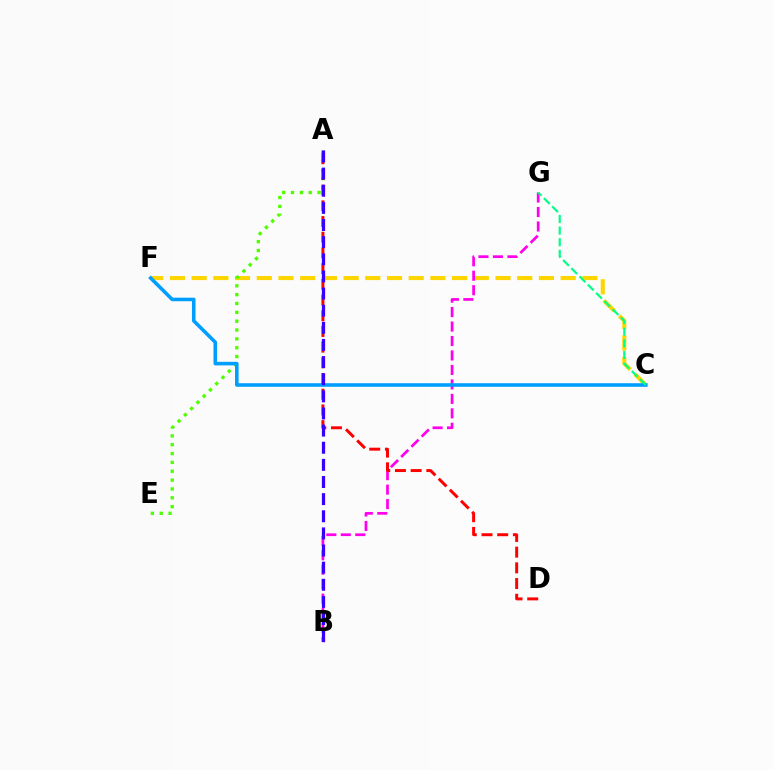{('C', 'F'): [{'color': '#ffd500', 'line_style': 'dashed', 'thickness': 2.95}, {'color': '#009eff', 'line_style': 'solid', 'thickness': 2.57}], ('B', 'G'): [{'color': '#ff00ed', 'line_style': 'dashed', 'thickness': 1.97}], ('A', 'E'): [{'color': '#4fff00', 'line_style': 'dotted', 'thickness': 2.4}], ('A', 'D'): [{'color': '#ff0000', 'line_style': 'dashed', 'thickness': 2.13}], ('C', 'G'): [{'color': '#00ff86', 'line_style': 'dashed', 'thickness': 1.58}], ('A', 'B'): [{'color': '#3700ff', 'line_style': 'dashed', 'thickness': 2.33}]}